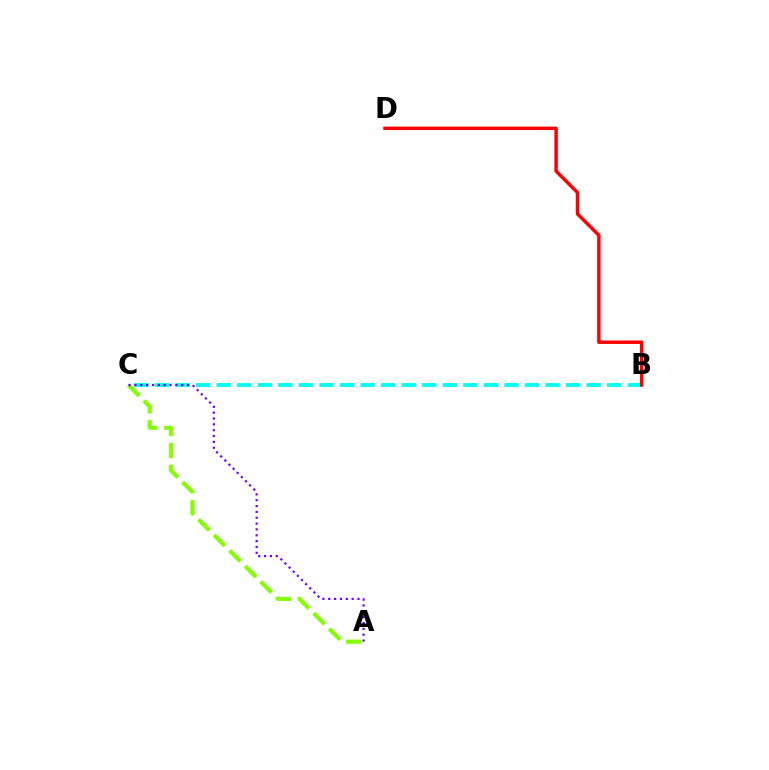{('B', 'C'): [{'color': '#00fff6', 'line_style': 'dashed', 'thickness': 2.79}], ('A', 'C'): [{'color': '#84ff00', 'line_style': 'dashed', 'thickness': 2.99}, {'color': '#7200ff', 'line_style': 'dotted', 'thickness': 1.59}], ('B', 'D'): [{'color': '#ff0000', 'line_style': 'solid', 'thickness': 2.48}]}